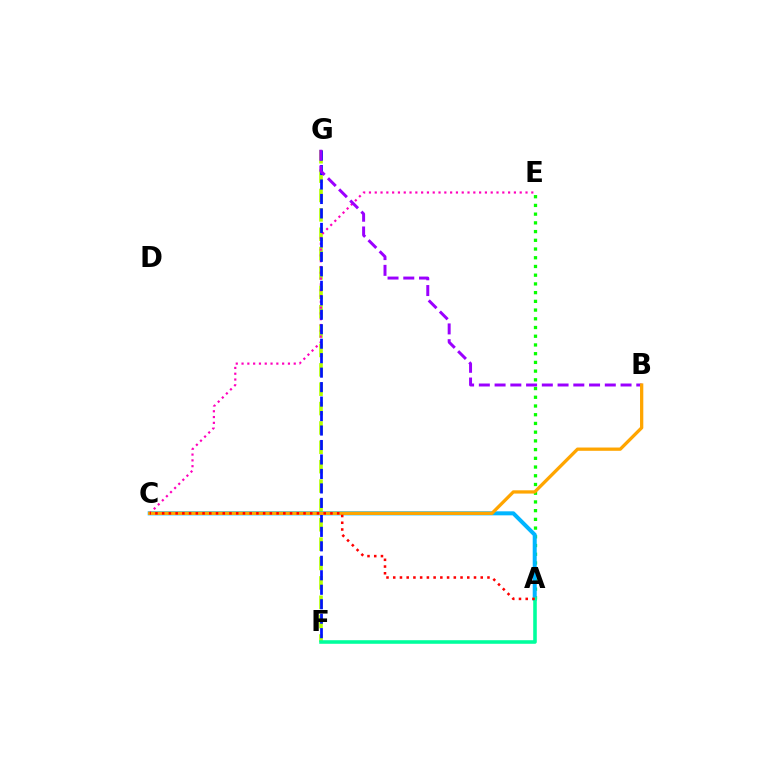{('F', 'G'): [{'color': '#b3ff00', 'line_style': 'dashed', 'thickness': 2.63}, {'color': '#0010ff', 'line_style': 'dashed', 'thickness': 1.97}], ('A', 'E'): [{'color': '#08ff00', 'line_style': 'dotted', 'thickness': 2.37}], ('A', 'C'): [{'color': '#00b5ff', 'line_style': 'solid', 'thickness': 2.89}, {'color': '#ff0000', 'line_style': 'dotted', 'thickness': 1.83}], ('C', 'E'): [{'color': '#ff00bd', 'line_style': 'dotted', 'thickness': 1.58}], ('B', 'G'): [{'color': '#9b00ff', 'line_style': 'dashed', 'thickness': 2.14}], ('B', 'C'): [{'color': '#ffa500', 'line_style': 'solid', 'thickness': 2.36}], ('A', 'F'): [{'color': '#00ff9d', 'line_style': 'solid', 'thickness': 2.58}]}